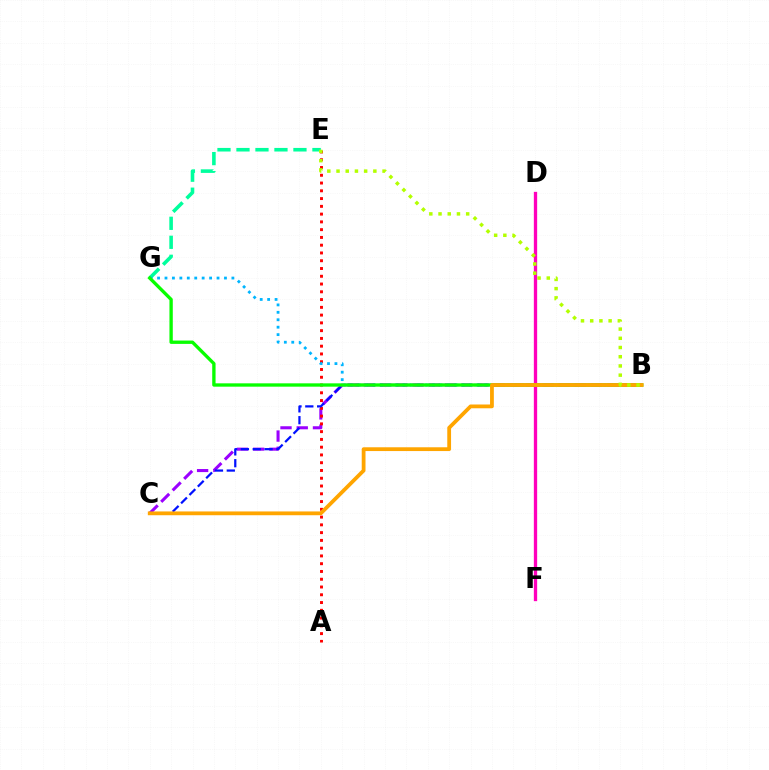{('E', 'G'): [{'color': '#00ff9d', 'line_style': 'dashed', 'thickness': 2.58}], ('B', 'C'): [{'color': '#9b00ff', 'line_style': 'dashed', 'thickness': 2.21}, {'color': '#0010ff', 'line_style': 'dashed', 'thickness': 1.61}, {'color': '#ffa500', 'line_style': 'solid', 'thickness': 2.73}], ('A', 'E'): [{'color': '#ff0000', 'line_style': 'dotted', 'thickness': 2.11}], ('B', 'G'): [{'color': '#00b5ff', 'line_style': 'dotted', 'thickness': 2.02}, {'color': '#08ff00', 'line_style': 'solid', 'thickness': 2.4}], ('D', 'F'): [{'color': '#ff00bd', 'line_style': 'solid', 'thickness': 2.38}], ('B', 'E'): [{'color': '#b3ff00', 'line_style': 'dotted', 'thickness': 2.5}]}